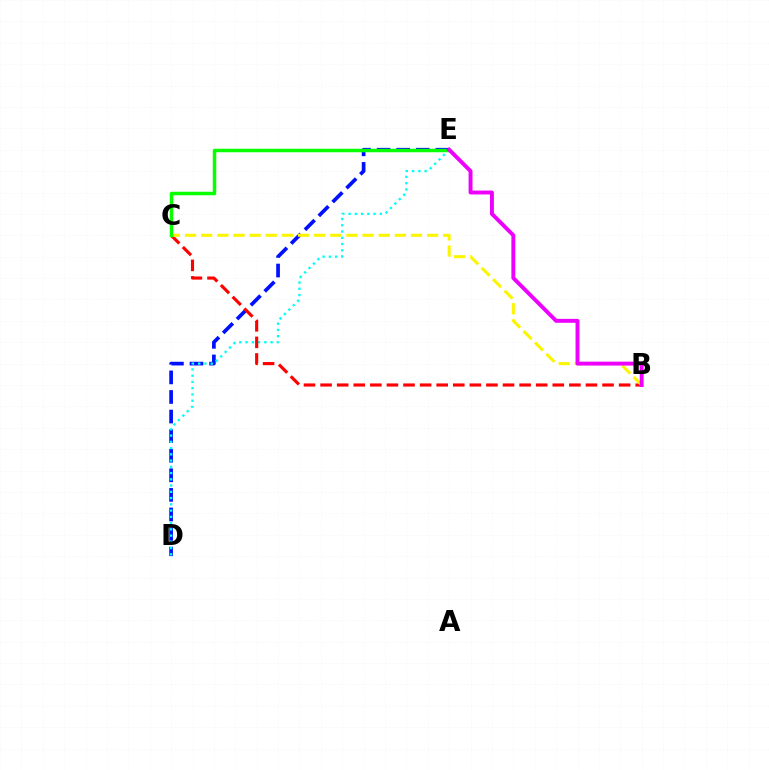{('D', 'E'): [{'color': '#0010ff', 'line_style': 'dashed', 'thickness': 2.66}, {'color': '#00fff6', 'line_style': 'dotted', 'thickness': 1.7}], ('B', 'C'): [{'color': '#ff0000', 'line_style': 'dashed', 'thickness': 2.25}, {'color': '#fcf500', 'line_style': 'dashed', 'thickness': 2.19}], ('C', 'E'): [{'color': '#08ff00', 'line_style': 'solid', 'thickness': 2.51}], ('B', 'E'): [{'color': '#ee00ff', 'line_style': 'solid', 'thickness': 2.82}]}